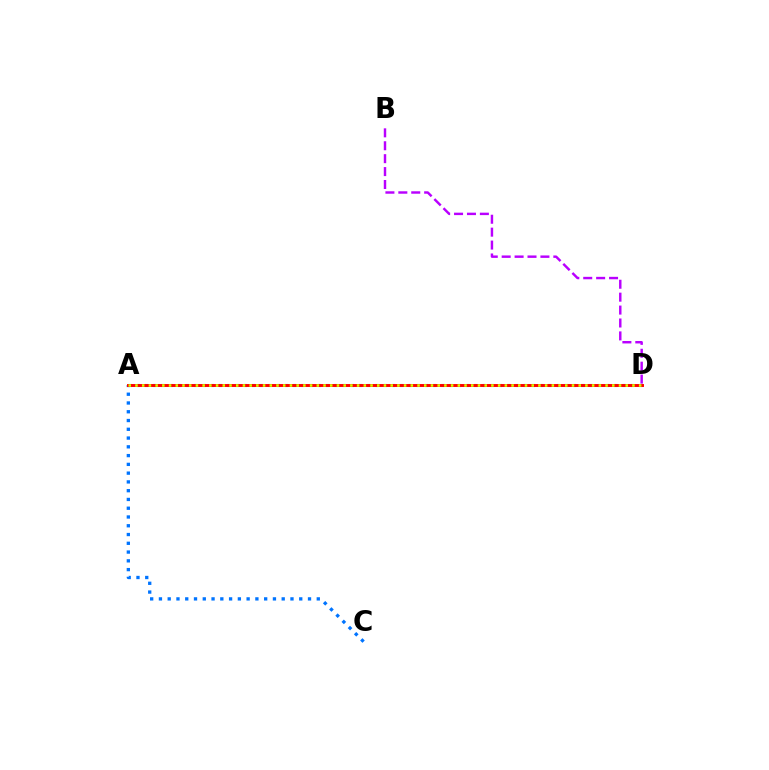{('A', 'C'): [{'color': '#0074ff', 'line_style': 'dotted', 'thickness': 2.38}], ('A', 'D'): [{'color': '#00ff5c', 'line_style': 'dotted', 'thickness': 2.24}, {'color': '#ff0000', 'line_style': 'solid', 'thickness': 2.11}, {'color': '#d1ff00', 'line_style': 'dotted', 'thickness': 1.82}], ('B', 'D'): [{'color': '#b900ff', 'line_style': 'dashed', 'thickness': 1.75}]}